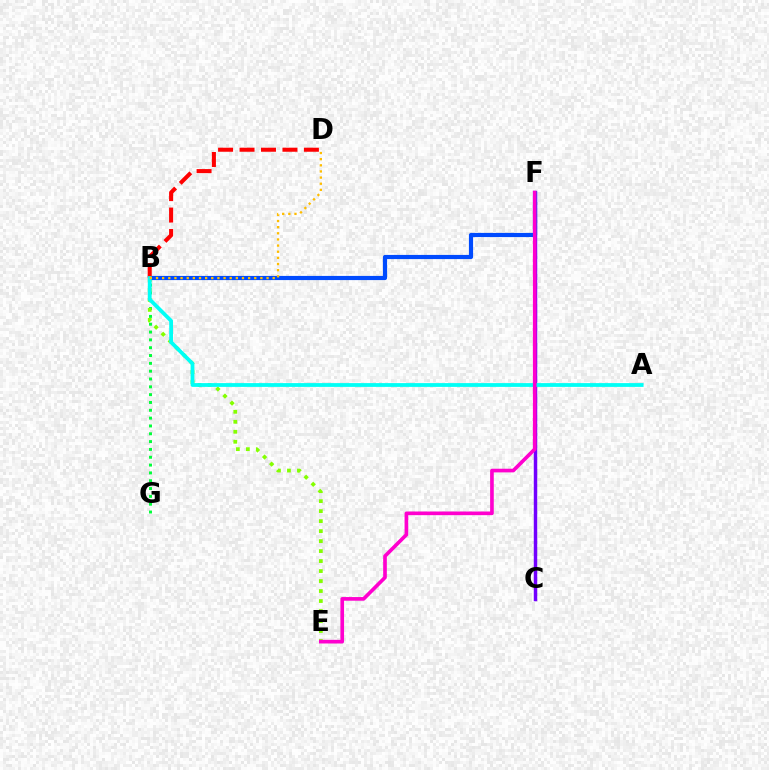{('B', 'G'): [{'color': '#00ff39', 'line_style': 'dotted', 'thickness': 2.13}], ('B', 'E'): [{'color': '#84ff00', 'line_style': 'dotted', 'thickness': 2.71}], ('C', 'F'): [{'color': '#7200ff', 'line_style': 'solid', 'thickness': 2.49}], ('B', 'F'): [{'color': '#004bff', 'line_style': 'solid', 'thickness': 3.0}], ('B', 'D'): [{'color': '#ff0000', 'line_style': 'dashed', 'thickness': 2.91}, {'color': '#ffbd00', 'line_style': 'dotted', 'thickness': 1.67}], ('A', 'B'): [{'color': '#00fff6', 'line_style': 'solid', 'thickness': 2.72}], ('E', 'F'): [{'color': '#ff00cf', 'line_style': 'solid', 'thickness': 2.63}]}